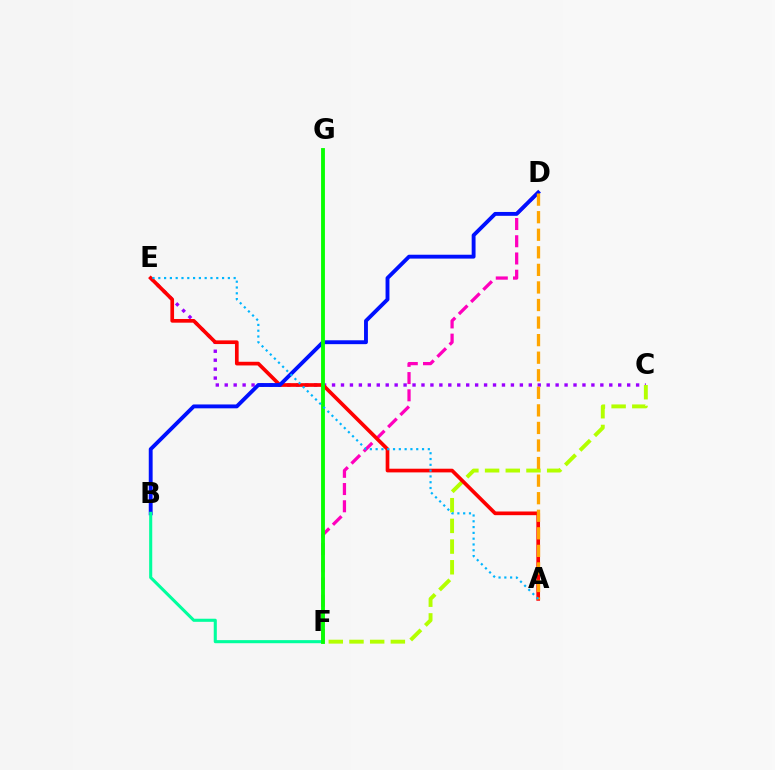{('C', 'E'): [{'color': '#9b00ff', 'line_style': 'dotted', 'thickness': 2.43}], ('D', 'F'): [{'color': '#ff00bd', 'line_style': 'dashed', 'thickness': 2.34}], ('C', 'F'): [{'color': '#b3ff00', 'line_style': 'dashed', 'thickness': 2.81}], ('A', 'E'): [{'color': '#ff0000', 'line_style': 'solid', 'thickness': 2.65}, {'color': '#00b5ff', 'line_style': 'dotted', 'thickness': 1.58}], ('B', 'D'): [{'color': '#0010ff', 'line_style': 'solid', 'thickness': 2.79}], ('B', 'F'): [{'color': '#00ff9d', 'line_style': 'solid', 'thickness': 2.22}], ('F', 'G'): [{'color': '#08ff00', 'line_style': 'solid', 'thickness': 2.77}], ('A', 'D'): [{'color': '#ffa500', 'line_style': 'dashed', 'thickness': 2.39}]}